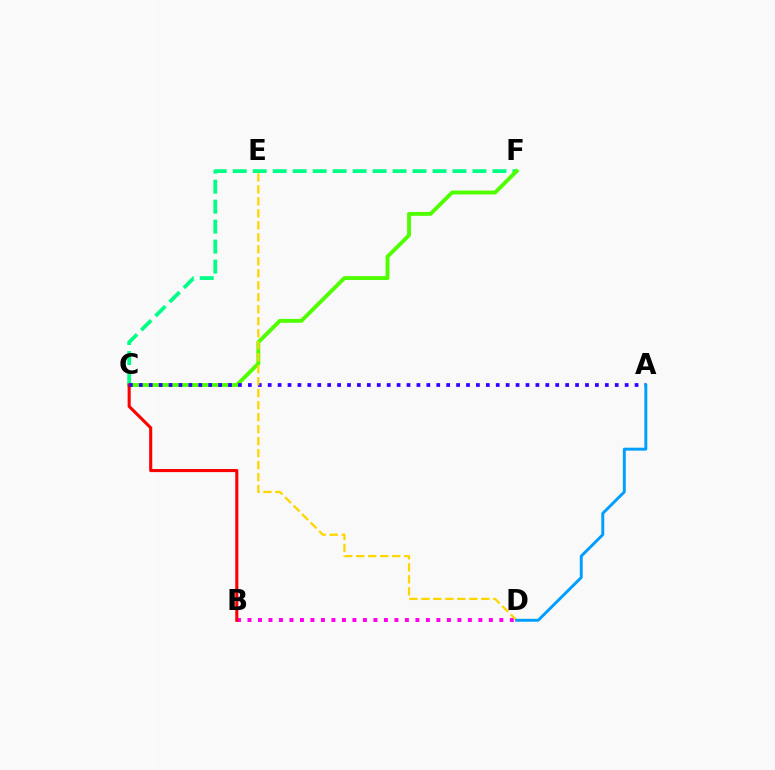{('C', 'F'): [{'color': '#00ff86', 'line_style': 'dashed', 'thickness': 2.71}, {'color': '#4fff00', 'line_style': 'solid', 'thickness': 2.79}], ('B', 'D'): [{'color': '#ff00ed', 'line_style': 'dotted', 'thickness': 2.85}], ('B', 'C'): [{'color': '#ff0000', 'line_style': 'solid', 'thickness': 2.22}], ('A', 'C'): [{'color': '#3700ff', 'line_style': 'dotted', 'thickness': 2.69}], ('D', 'E'): [{'color': '#ffd500', 'line_style': 'dashed', 'thickness': 1.63}], ('A', 'D'): [{'color': '#009eff', 'line_style': 'solid', 'thickness': 2.1}]}